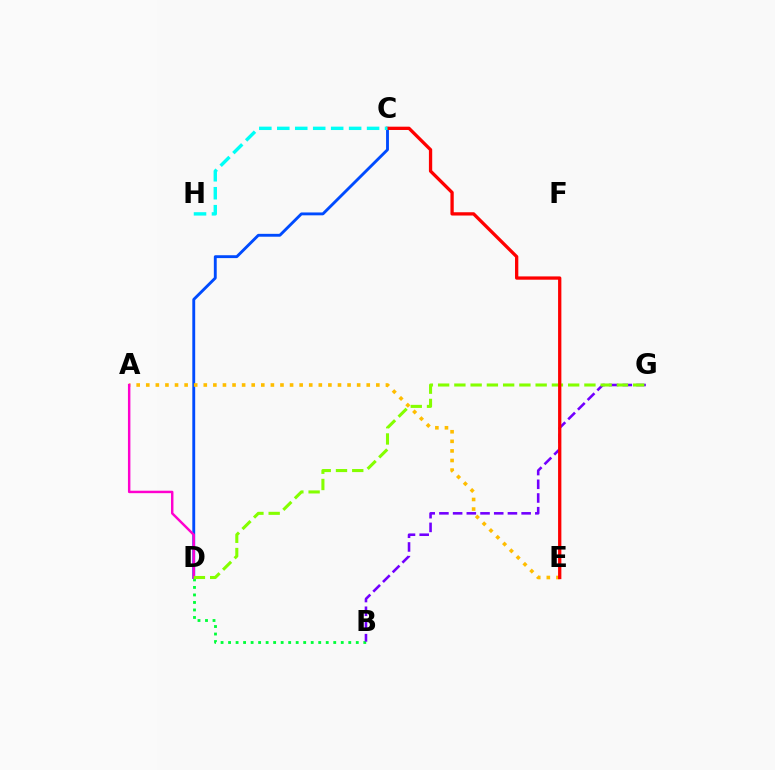{('C', 'D'): [{'color': '#004bff', 'line_style': 'solid', 'thickness': 2.07}], ('B', 'D'): [{'color': '#00ff39', 'line_style': 'dotted', 'thickness': 2.04}], ('A', 'E'): [{'color': '#ffbd00', 'line_style': 'dotted', 'thickness': 2.6}], ('B', 'G'): [{'color': '#7200ff', 'line_style': 'dashed', 'thickness': 1.86}], ('A', 'D'): [{'color': '#ff00cf', 'line_style': 'solid', 'thickness': 1.76}], ('D', 'G'): [{'color': '#84ff00', 'line_style': 'dashed', 'thickness': 2.21}], ('C', 'E'): [{'color': '#ff0000', 'line_style': 'solid', 'thickness': 2.37}], ('C', 'H'): [{'color': '#00fff6', 'line_style': 'dashed', 'thickness': 2.44}]}